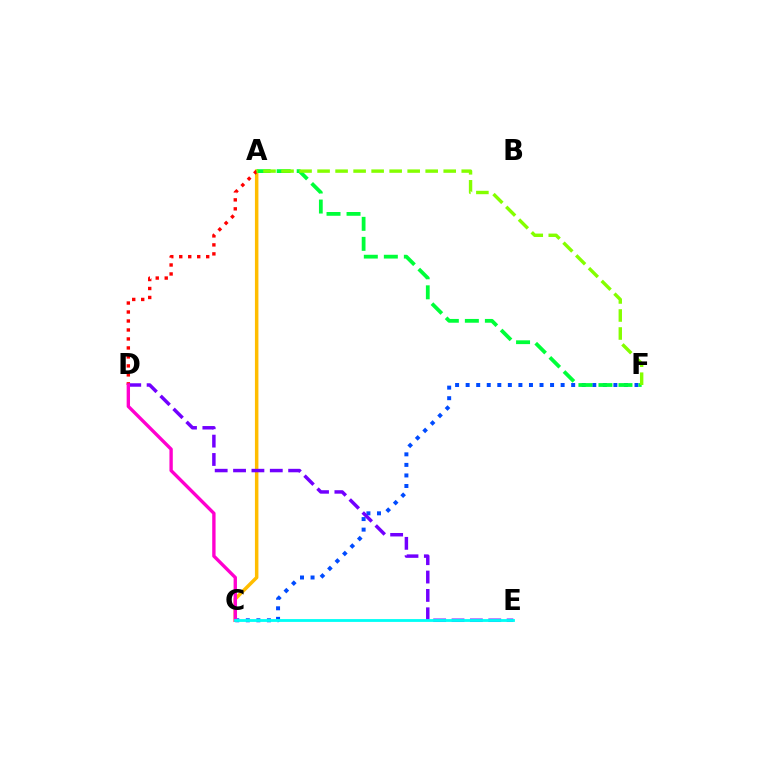{('C', 'F'): [{'color': '#004bff', 'line_style': 'dotted', 'thickness': 2.87}], ('A', 'C'): [{'color': '#ffbd00', 'line_style': 'solid', 'thickness': 2.51}], ('A', 'D'): [{'color': '#ff0000', 'line_style': 'dotted', 'thickness': 2.44}], ('A', 'F'): [{'color': '#00ff39', 'line_style': 'dashed', 'thickness': 2.72}, {'color': '#84ff00', 'line_style': 'dashed', 'thickness': 2.45}], ('D', 'E'): [{'color': '#7200ff', 'line_style': 'dashed', 'thickness': 2.5}], ('C', 'D'): [{'color': '#ff00cf', 'line_style': 'solid', 'thickness': 2.42}], ('C', 'E'): [{'color': '#00fff6', 'line_style': 'solid', 'thickness': 2.02}]}